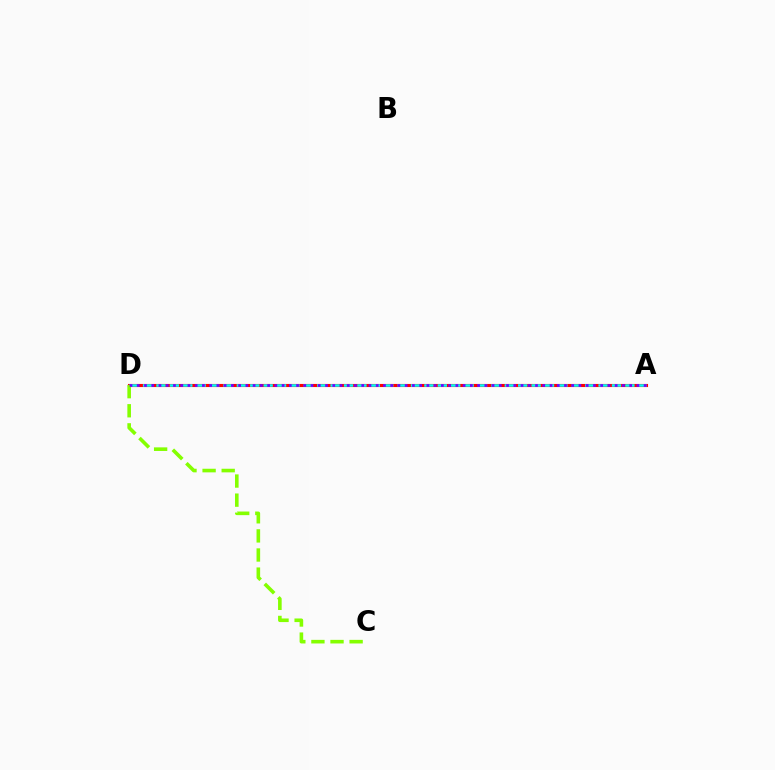{('A', 'D'): [{'color': '#ff0000', 'line_style': 'solid', 'thickness': 2.24}, {'color': '#00fff6', 'line_style': 'dashed', 'thickness': 1.82}, {'color': '#7200ff', 'line_style': 'dotted', 'thickness': 1.97}], ('C', 'D'): [{'color': '#84ff00', 'line_style': 'dashed', 'thickness': 2.59}]}